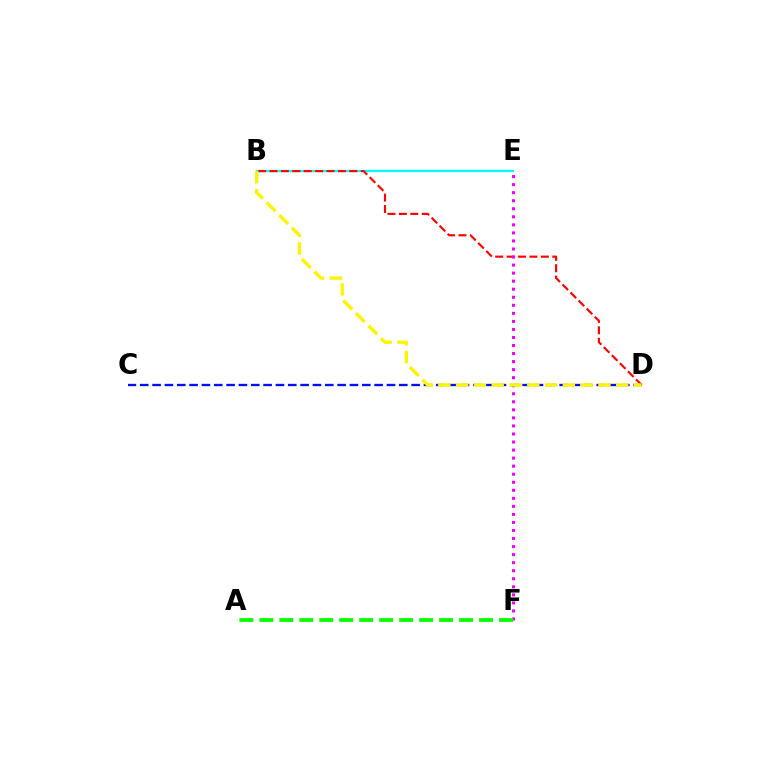{('B', 'E'): [{'color': '#00fff6', 'line_style': 'solid', 'thickness': 1.62}], ('C', 'D'): [{'color': '#0010ff', 'line_style': 'dashed', 'thickness': 1.68}], ('B', 'D'): [{'color': '#ff0000', 'line_style': 'dashed', 'thickness': 1.55}, {'color': '#fcf500', 'line_style': 'dashed', 'thickness': 2.42}], ('E', 'F'): [{'color': '#ee00ff', 'line_style': 'dotted', 'thickness': 2.19}], ('A', 'F'): [{'color': '#08ff00', 'line_style': 'dashed', 'thickness': 2.71}]}